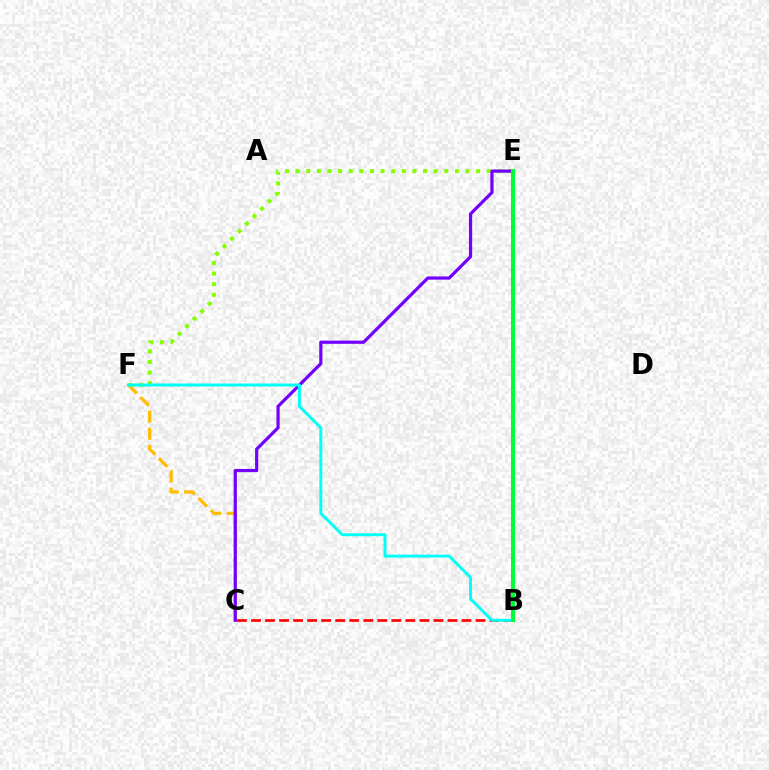{('C', 'F'): [{'color': '#ffbd00', 'line_style': 'dashed', 'thickness': 2.34}], ('E', 'F'): [{'color': '#84ff00', 'line_style': 'dotted', 'thickness': 2.88}], ('B', 'E'): [{'color': '#ff00cf', 'line_style': 'dotted', 'thickness': 2.92}, {'color': '#004bff', 'line_style': 'solid', 'thickness': 2.86}, {'color': '#00ff39', 'line_style': 'solid', 'thickness': 2.92}], ('C', 'E'): [{'color': '#7200ff', 'line_style': 'solid', 'thickness': 2.3}], ('B', 'C'): [{'color': '#ff0000', 'line_style': 'dashed', 'thickness': 1.91}], ('B', 'F'): [{'color': '#00fff6', 'line_style': 'solid', 'thickness': 2.12}]}